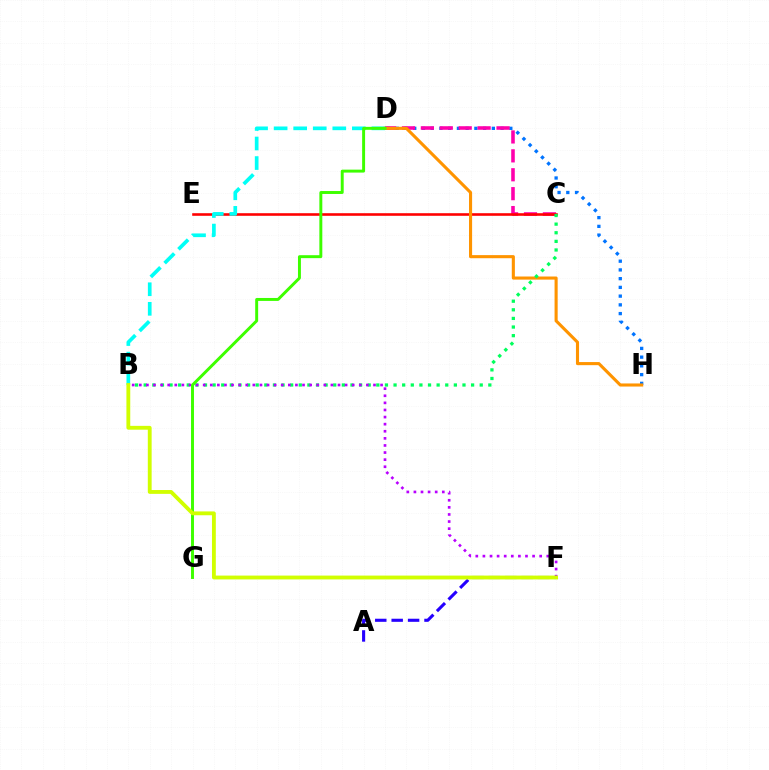{('D', 'H'): [{'color': '#0074ff', 'line_style': 'dotted', 'thickness': 2.37}, {'color': '#ff9400', 'line_style': 'solid', 'thickness': 2.23}], ('C', 'D'): [{'color': '#ff00ac', 'line_style': 'dashed', 'thickness': 2.57}], ('C', 'E'): [{'color': '#ff0000', 'line_style': 'solid', 'thickness': 1.87}], ('A', 'F'): [{'color': '#2500ff', 'line_style': 'dashed', 'thickness': 2.23}], ('B', 'D'): [{'color': '#00fff6', 'line_style': 'dashed', 'thickness': 2.66}], ('B', 'C'): [{'color': '#00ff5c', 'line_style': 'dotted', 'thickness': 2.34}], ('B', 'F'): [{'color': '#b900ff', 'line_style': 'dotted', 'thickness': 1.93}, {'color': '#d1ff00', 'line_style': 'solid', 'thickness': 2.76}], ('D', 'G'): [{'color': '#3dff00', 'line_style': 'solid', 'thickness': 2.12}]}